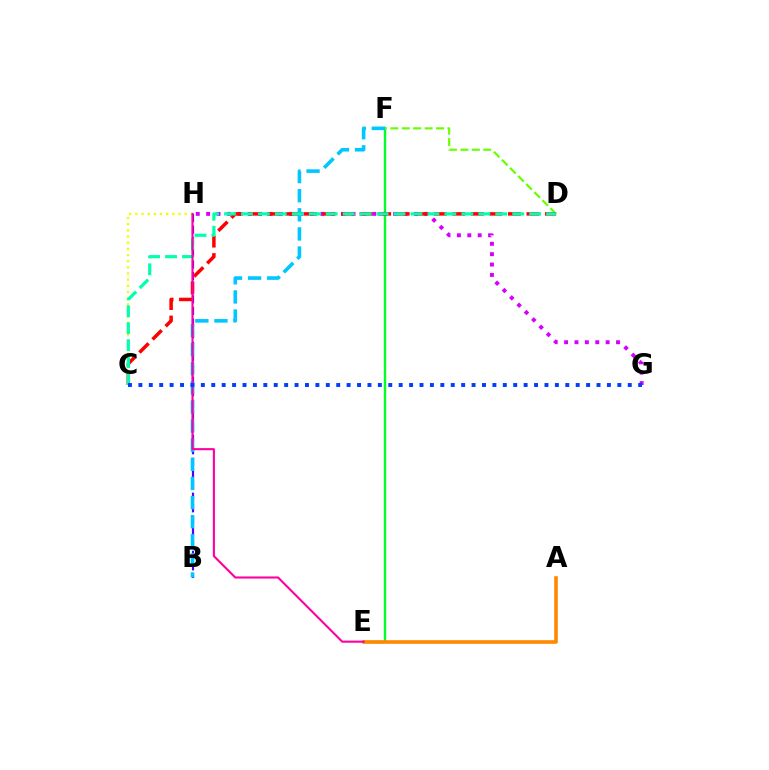{('E', 'F'): [{'color': '#00ff27', 'line_style': 'solid', 'thickness': 1.72}], ('A', 'E'): [{'color': '#ff8800', 'line_style': 'solid', 'thickness': 2.6}], ('B', 'H'): [{'color': '#4f00ff', 'line_style': 'dashed', 'thickness': 1.58}], ('G', 'H'): [{'color': '#d600ff', 'line_style': 'dotted', 'thickness': 2.82}], ('B', 'F'): [{'color': '#00c7ff', 'line_style': 'dashed', 'thickness': 2.6}], ('D', 'F'): [{'color': '#66ff00', 'line_style': 'dashed', 'thickness': 1.55}], ('C', 'H'): [{'color': '#eeff00', 'line_style': 'dotted', 'thickness': 1.68}], ('C', 'D'): [{'color': '#ff0000', 'line_style': 'dashed', 'thickness': 2.52}, {'color': '#00ffaf', 'line_style': 'dashed', 'thickness': 2.3}], ('E', 'H'): [{'color': '#ff00a0', 'line_style': 'solid', 'thickness': 1.52}], ('C', 'G'): [{'color': '#003fff', 'line_style': 'dotted', 'thickness': 2.83}]}